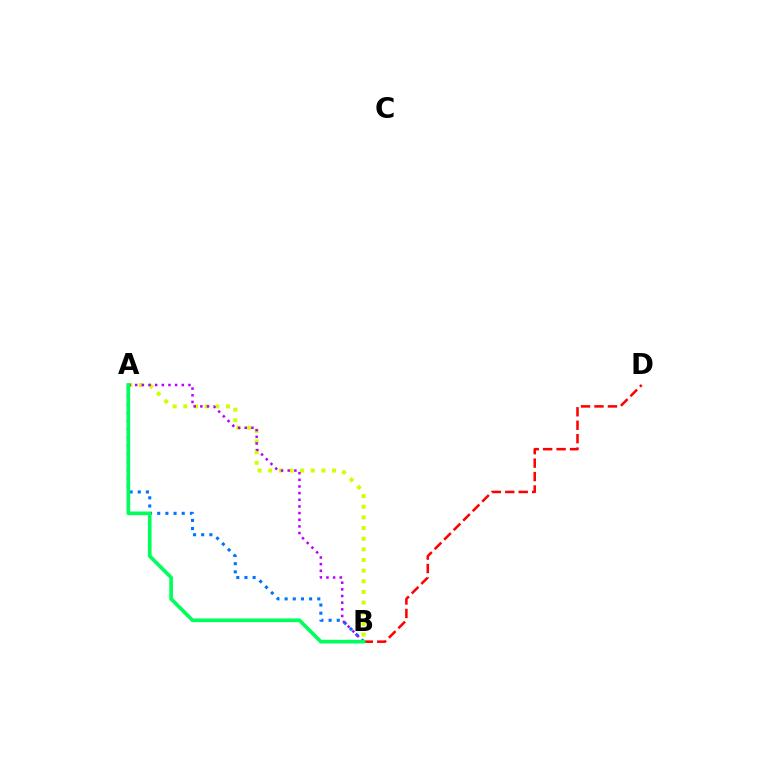{('A', 'B'): [{'color': '#d1ff00', 'line_style': 'dotted', 'thickness': 2.89}, {'color': '#0074ff', 'line_style': 'dotted', 'thickness': 2.22}, {'color': '#b900ff', 'line_style': 'dotted', 'thickness': 1.81}, {'color': '#00ff5c', 'line_style': 'solid', 'thickness': 2.65}], ('B', 'D'): [{'color': '#ff0000', 'line_style': 'dashed', 'thickness': 1.83}]}